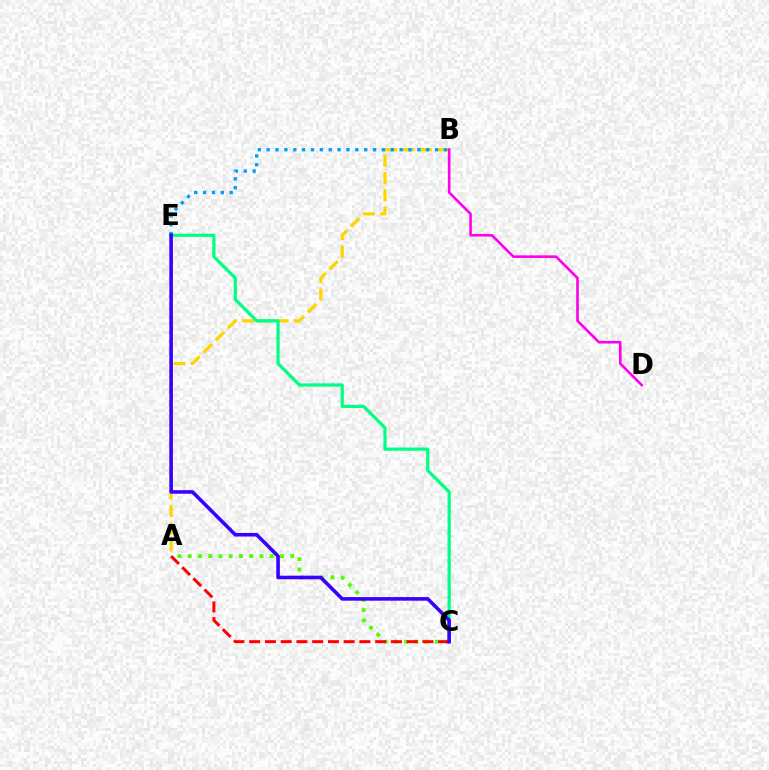{('A', 'B'): [{'color': '#ffd500', 'line_style': 'dashed', 'thickness': 2.35}], ('C', 'E'): [{'color': '#00ff86', 'line_style': 'solid', 'thickness': 2.32}, {'color': '#3700ff', 'line_style': 'solid', 'thickness': 2.58}], ('A', 'C'): [{'color': '#4fff00', 'line_style': 'dotted', 'thickness': 2.79}, {'color': '#ff0000', 'line_style': 'dashed', 'thickness': 2.14}], ('B', 'E'): [{'color': '#009eff', 'line_style': 'dotted', 'thickness': 2.41}], ('B', 'D'): [{'color': '#ff00ed', 'line_style': 'solid', 'thickness': 1.89}]}